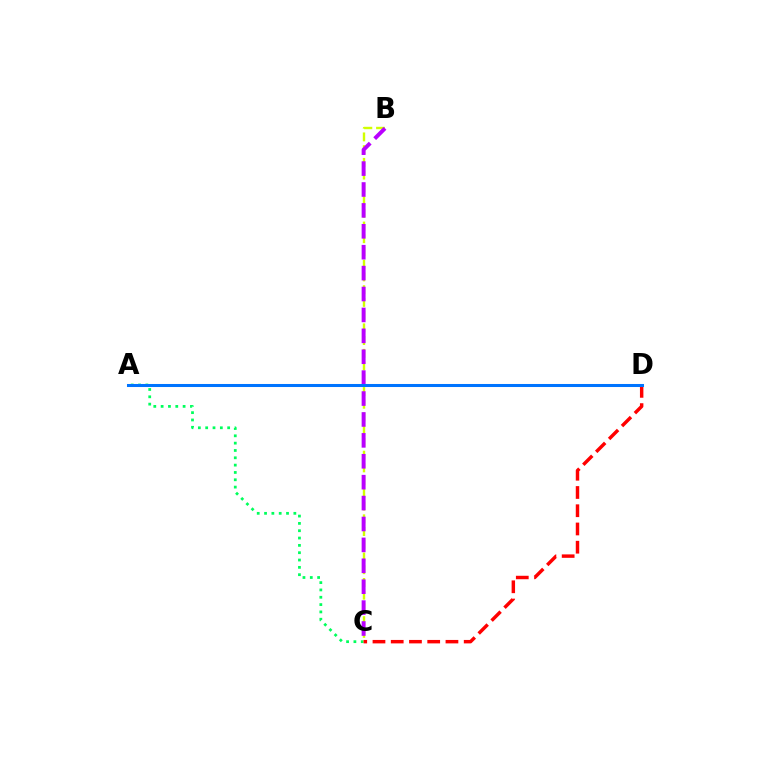{('A', 'C'): [{'color': '#00ff5c', 'line_style': 'dotted', 'thickness': 1.99}], ('B', 'C'): [{'color': '#d1ff00', 'line_style': 'dashed', 'thickness': 1.73}, {'color': '#b900ff', 'line_style': 'dashed', 'thickness': 2.84}], ('C', 'D'): [{'color': '#ff0000', 'line_style': 'dashed', 'thickness': 2.48}], ('A', 'D'): [{'color': '#0074ff', 'line_style': 'solid', 'thickness': 2.19}]}